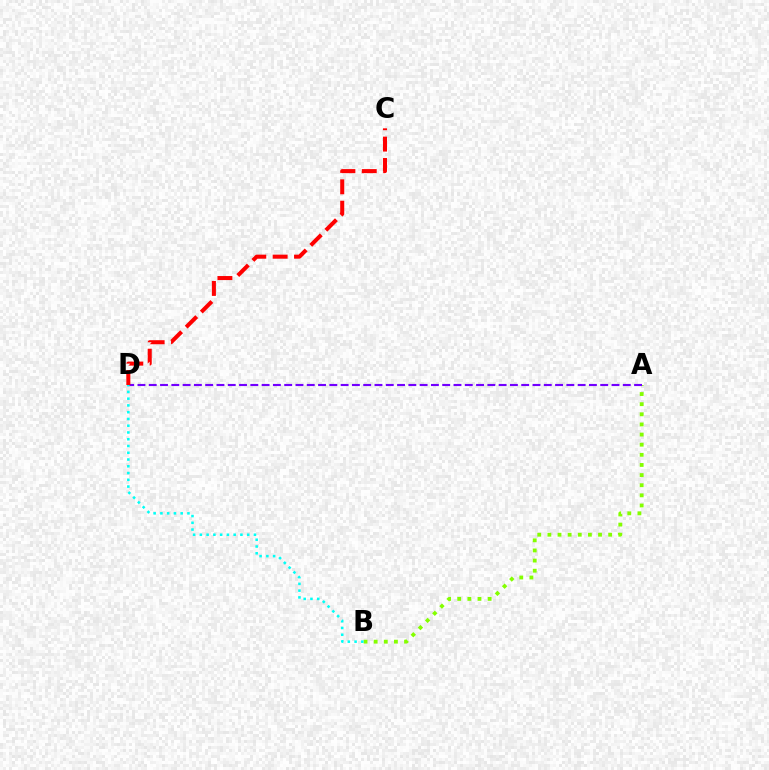{('A', 'B'): [{'color': '#84ff00', 'line_style': 'dotted', 'thickness': 2.75}], ('A', 'D'): [{'color': '#7200ff', 'line_style': 'dashed', 'thickness': 1.53}], ('C', 'D'): [{'color': '#ff0000', 'line_style': 'dashed', 'thickness': 2.9}], ('B', 'D'): [{'color': '#00fff6', 'line_style': 'dotted', 'thickness': 1.84}]}